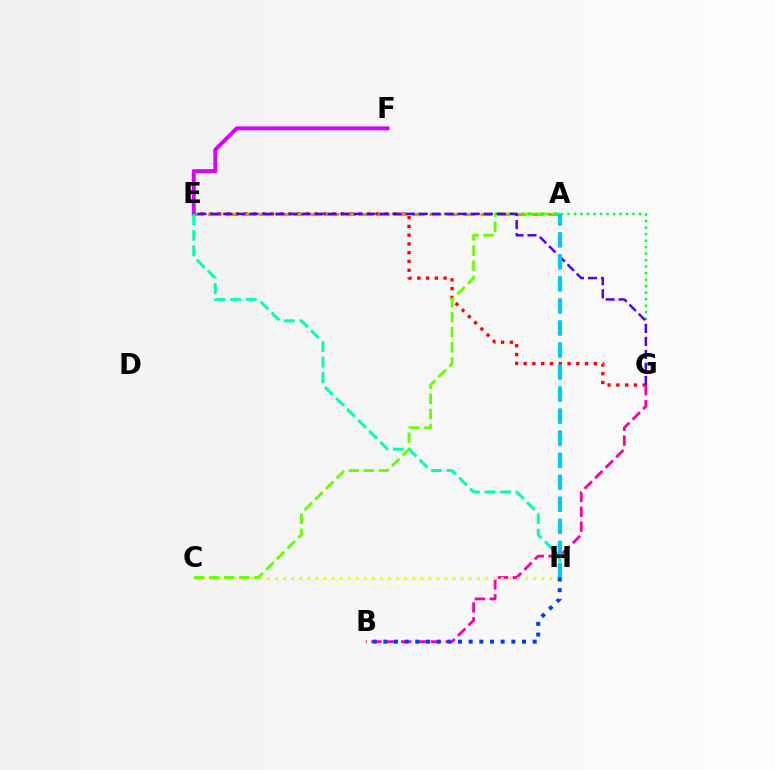{('E', 'G'): [{'color': '#ff0000', 'line_style': 'dotted', 'thickness': 2.38}, {'color': '#00ff27', 'line_style': 'dotted', 'thickness': 1.77}, {'color': '#4f00ff', 'line_style': 'dashed', 'thickness': 1.77}], ('A', 'E'): [{'color': '#ff8800', 'line_style': 'dashed', 'thickness': 2.31}], ('B', 'G'): [{'color': '#ff00a0', 'line_style': 'dashed', 'thickness': 2.02}], ('C', 'H'): [{'color': '#eeff00', 'line_style': 'dotted', 'thickness': 2.19}], ('E', 'F'): [{'color': '#d600ff', 'line_style': 'solid', 'thickness': 2.81}], ('A', 'C'): [{'color': '#66ff00', 'line_style': 'dashed', 'thickness': 2.05}], ('E', 'H'): [{'color': '#00ffaf', 'line_style': 'dashed', 'thickness': 2.12}], ('A', 'H'): [{'color': '#00c7ff', 'line_style': 'dashed', 'thickness': 2.99}], ('B', 'H'): [{'color': '#003fff', 'line_style': 'dotted', 'thickness': 2.9}]}